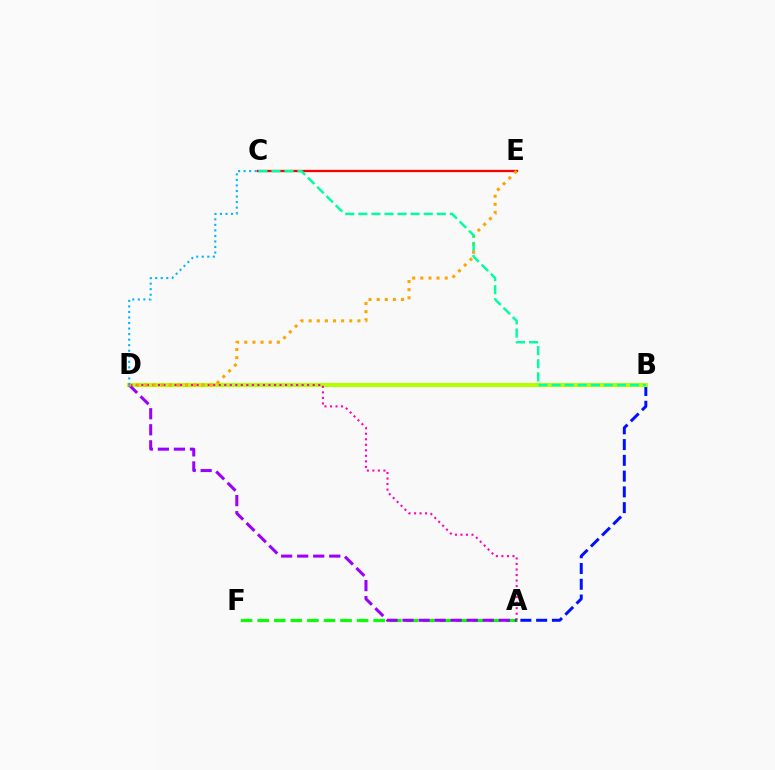{('A', 'B'): [{'color': '#0010ff', 'line_style': 'dashed', 'thickness': 2.14}], ('B', 'D'): [{'color': '#b3ff00', 'line_style': 'solid', 'thickness': 2.95}], ('C', 'E'): [{'color': '#ff0000', 'line_style': 'solid', 'thickness': 1.64}], ('A', 'D'): [{'color': '#ff00bd', 'line_style': 'dotted', 'thickness': 1.5}, {'color': '#9b00ff', 'line_style': 'dashed', 'thickness': 2.18}], ('A', 'F'): [{'color': '#08ff00', 'line_style': 'dashed', 'thickness': 2.25}], ('D', 'E'): [{'color': '#ffa500', 'line_style': 'dotted', 'thickness': 2.21}], ('B', 'C'): [{'color': '#00ff9d', 'line_style': 'dashed', 'thickness': 1.78}], ('C', 'D'): [{'color': '#00b5ff', 'line_style': 'dotted', 'thickness': 1.5}]}